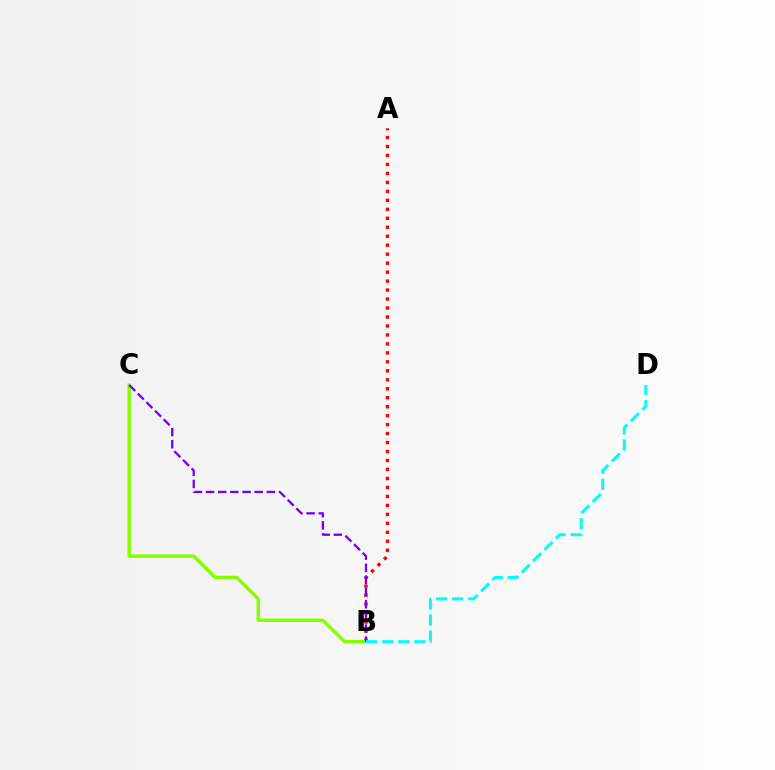{('A', 'B'): [{'color': '#ff0000', 'line_style': 'dotted', 'thickness': 2.44}], ('B', 'C'): [{'color': '#84ff00', 'line_style': 'solid', 'thickness': 2.48}, {'color': '#7200ff', 'line_style': 'dashed', 'thickness': 1.65}], ('B', 'D'): [{'color': '#00fff6', 'line_style': 'dashed', 'thickness': 2.19}]}